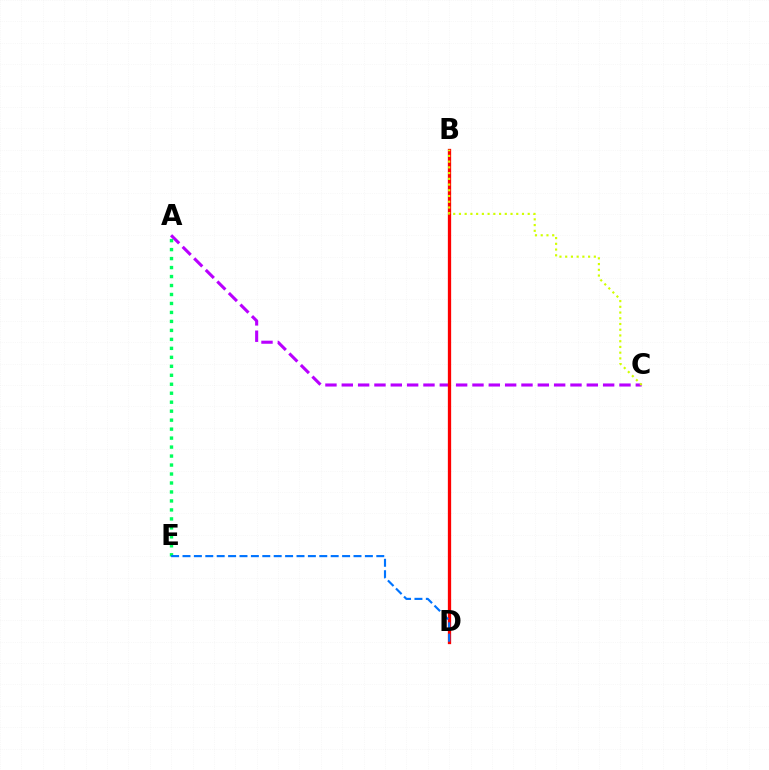{('A', 'C'): [{'color': '#b900ff', 'line_style': 'dashed', 'thickness': 2.22}], ('A', 'E'): [{'color': '#00ff5c', 'line_style': 'dotted', 'thickness': 2.44}], ('B', 'D'): [{'color': '#ff0000', 'line_style': 'solid', 'thickness': 2.37}], ('B', 'C'): [{'color': '#d1ff00', 'line_style': 'dotted', 'thickness': 1.56}], ('D', 'E'): [{'color': '#0074ff', 'line_style': 'dashed', 'thickness': 1.55}]}